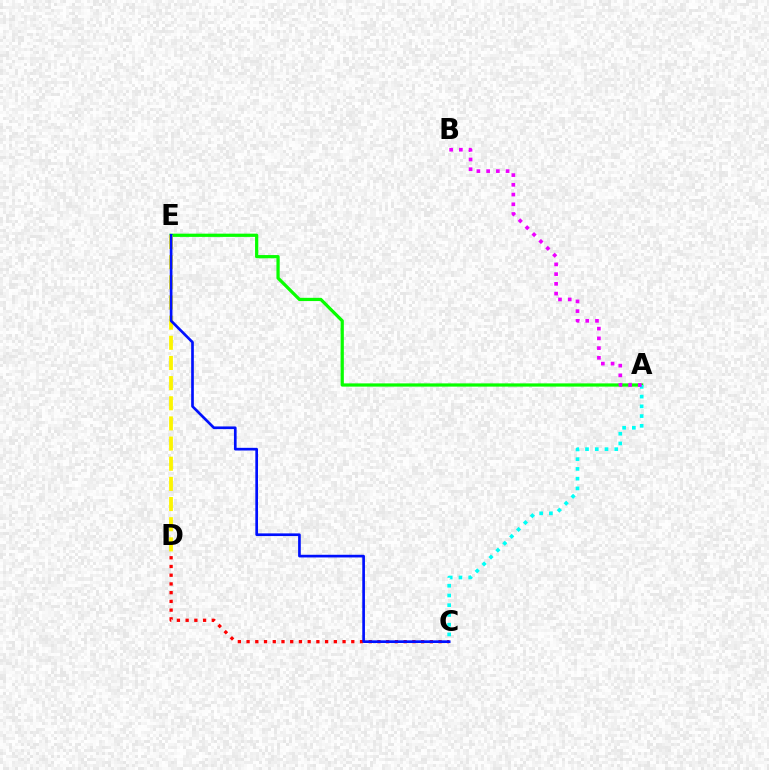{('C', 'D'): [{'color': '#ff0000', 'line_style': 'dotted', 'thickness': 2.37}], ('A', 'E'): [{'color': '#08ff00', 'line_style': 'solid', 'thickness': 2.33}], ('D', 'E'): [{'color': '#fcf500', 'line_style': 'dashed', 'thickness': 2.74}], ('A', 'C'): [{'color': '#00fff6', 'line_style': 'dotted', 'thickness': 2.65}], ('A', 'B'): [{'color': '#ee00ff', 'line_style': 'dotted', 'thickness': 2.64}], ('C', 'E'): [{'color': '#0010ff', 'line_style': 'solid', 'thickness': 1.93}]}